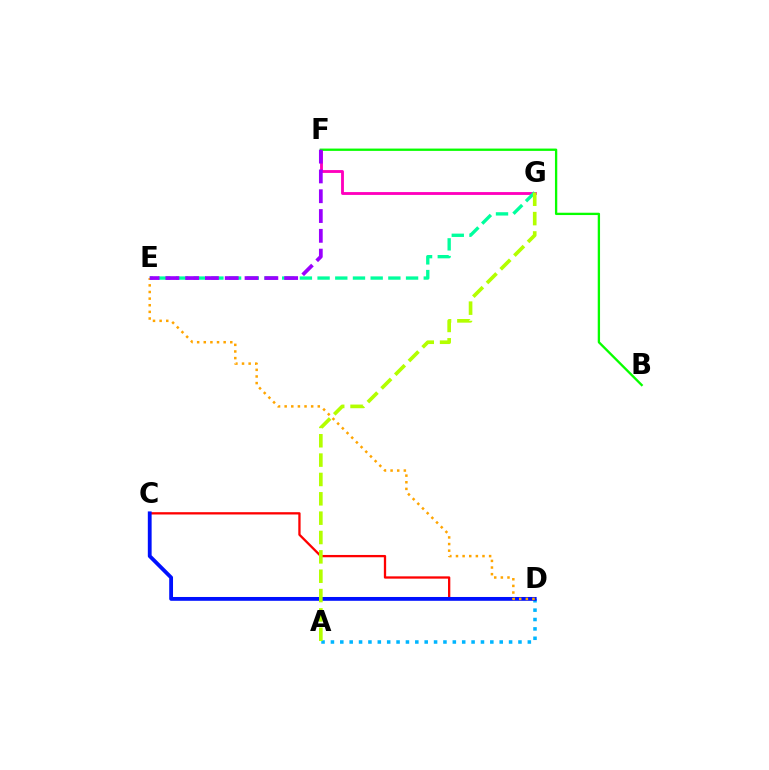{('A', 'D'): [{'color': '#00b5ff', 'line_style': 'dotted', 'thickness': 2.55}], ('F', 'G'): [{'color': '#ff00bd', 'line_style': 'solid', 'thickness': 2.05}], ('C', 'D'): [{'color': '#ff0000', 'line_style': 'solid', 'thickness': 1.66}, {'color': '#0010ff', 'line_style': 'solid', 'thickness': 2.75}], ('E', 'G'): [{'color': '#00ff9d', 'line_style': 'dashed', 'thickness': 2.4}], ('B', 'F'): [{'color': '#08ff00', 'line_style': 'solid', 'thickness': 1.67}], ('D', 'E'): [{'color': '#ffa500', 'line_style': 'dotted', 'thickness': 1.8}], ('E', 'F'): [{'color': '#9b00ff', 'line_style': 'dashed', 'thickness': 2.69}], ('A', 'G'): [{'color': '#b3ff00', 'line_style': 'dashed', 'thickness': 2.63}]}